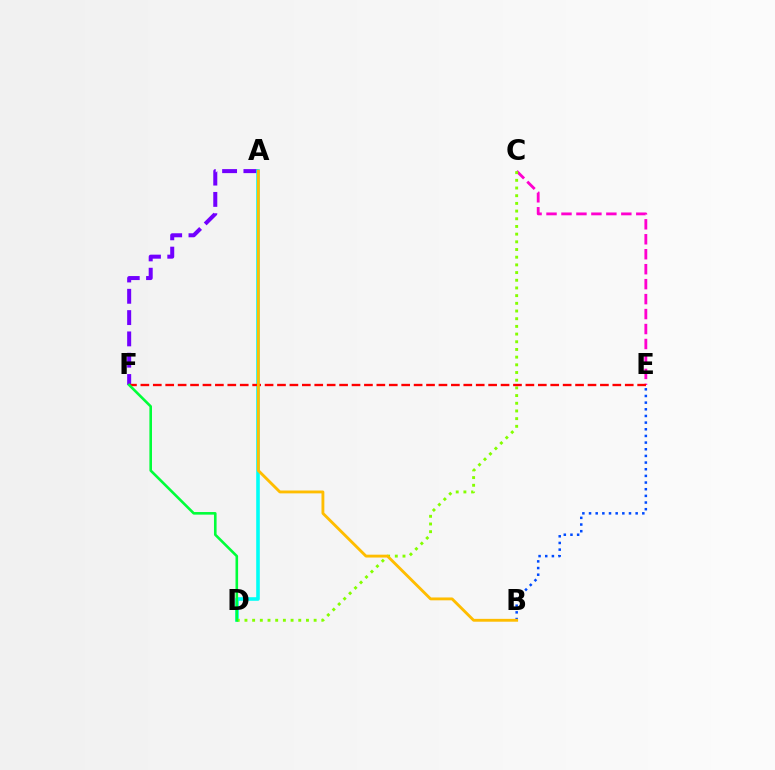{('C', 'E'): [{'color': '#ff00cf', 'line_style': 'dashed', 'thickness': 2.03}], ('A', 'F'): [{'color': '#7200ff', 'line_style': 'dashed', 'thickness': 2.89}], ('A', 'D'): [{'color': '#00fff6', 'line_style': 'solid', 'thickness': 2.58}], ('C', 'D'): [{'color': '#84ff00', 'line_style': 'dotted', 'thickness': 2.09}], ('E', 'F'): [{'color': '#ff0000', 'line_style': 'dashed', 'thickness': 1.69}], ('D', 'F'): [{'color': '#00ff39', 'line_style': 'solid', 'thickness': 1.88}], ('B', 'E'): [{'color': '#004bff', 'line_style': 'dotted', 'thickness': 1.81}], ('A', 'B'): [{'color': '#ffbd00', 'line_style': 'solid', 'thickness': 2.06}]}